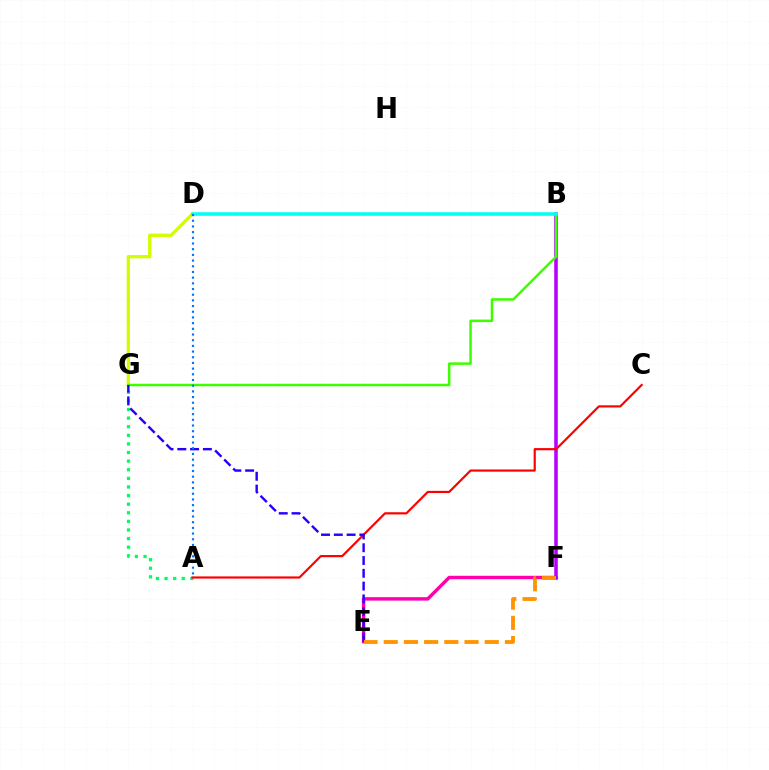{('E', 'F'): [{'color': '#ff00ac', 'line_style': 'solid', 'thickness': 2.47}, {'color': '#ff9400', 'line_style': 'dashed', 'thickness': 2.74}], ('A', 'G'): [{'color': '#00ff5c', 'line_style': 'dotted', 'thickness': 2.34}], ('D', 'G'): [{'color': '#d1ff00', 'line_style': 'solid', 'thickness': 2.4}], ('B', 'F'): [{'color': '#b900ff', 'line_style': 'solid', 'thickness': 2.56}], ('B', 'G'): [{'color': '#3dff00', 'line_style': 'solid', 'thickness': 1.81}], ('A', 'C'): [{'color': '#ff0000', 'line_style': 'solid', 'thickness': 1.57}], ('E', 'G'): [{'color': '#2500ff', 'line_style': 'dashed', 'thickness': 1.74}], ('B', 'D'): [{'color': '#00fff6', 'line_style': 'solid', 'thickness': 2.55}], ('A', 'D'): [{'color': '#0074ff', 'line_style': 'dotted', 'thickness': 1.55}]}